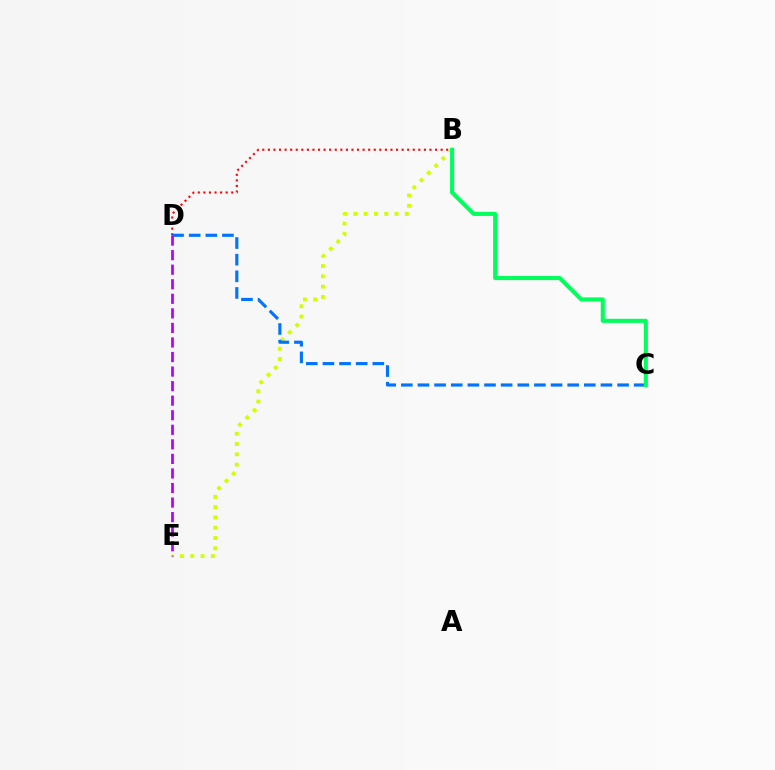{('B', 'D'): [{'color': '#ff0000', 'line_style': 'dotted', 'thickness': 1.51}], ('B', 'E'): [{'color': '#d1ff00', 'line_style': 'dotted', 'thickness': 2.8}], ('C', 'D'): [{'color': '#0074ff', 'line_style': 'dashed', 'thickness': 2.26}], ('D', 'E'): [{'color': '#b900ff', 'line_style': 'dashed', 'thickness': 1.98}], ('B', 'C'): [{'color': '#00ff5c', 'line_style': 'solid', 'thickness': 2.93}]}